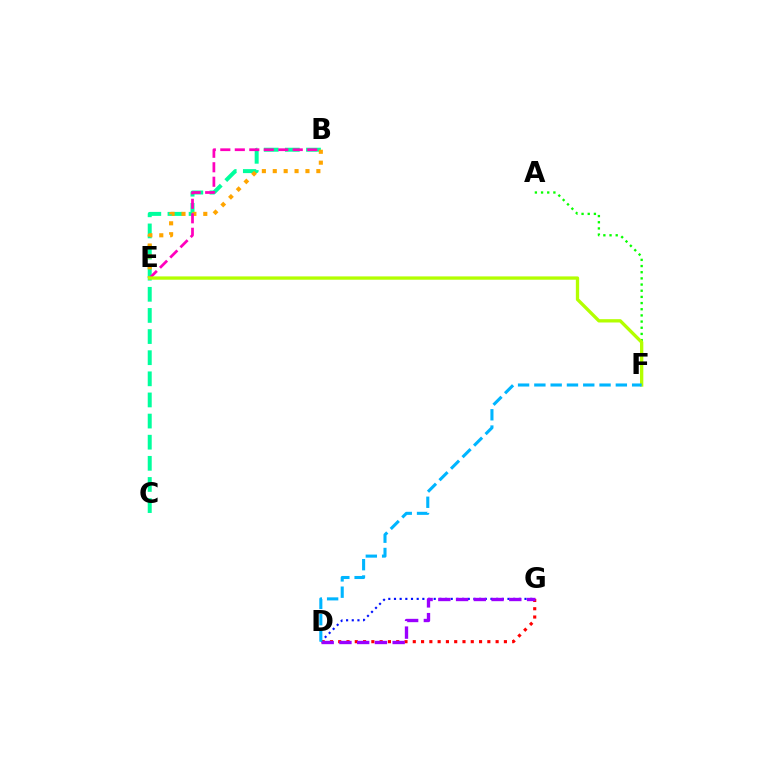{('B', 'C'): [{'color': '#00ff9d', 'line_style': 'dashed', 'thickness': 2.87}], ('A', 'F'): [{'color': '#08ff00', 'line_style': 'dotted', 'thickness': 1.68}], ('D', 'G'): [{'color': '#0010ff', 'line_style': 'dotted', 'thickness': 1.54}, {'color': '#ff0000', 'line_style': 'dotted', 'thickness': 2.25}, {'color': '#9b00ff', 'line_style': 'dashed', 'thickness': 2.41}], ('B', 'E'): [{'color': '#ffa500', 'line_style': 'dotted', 'thickness': 2.96}, {'color': '#ff00bd', 'line_style': 'dashed', 'thickness': 1.97}], ('E', 'F'): [{'color': '#b3ff00', 'line_style': 'solid', 'thickness': 2.39}], ('D', 'F'): [{'color': '#00b5ff', 'line_style': 'dashed', 'thickness': 2.21}]}